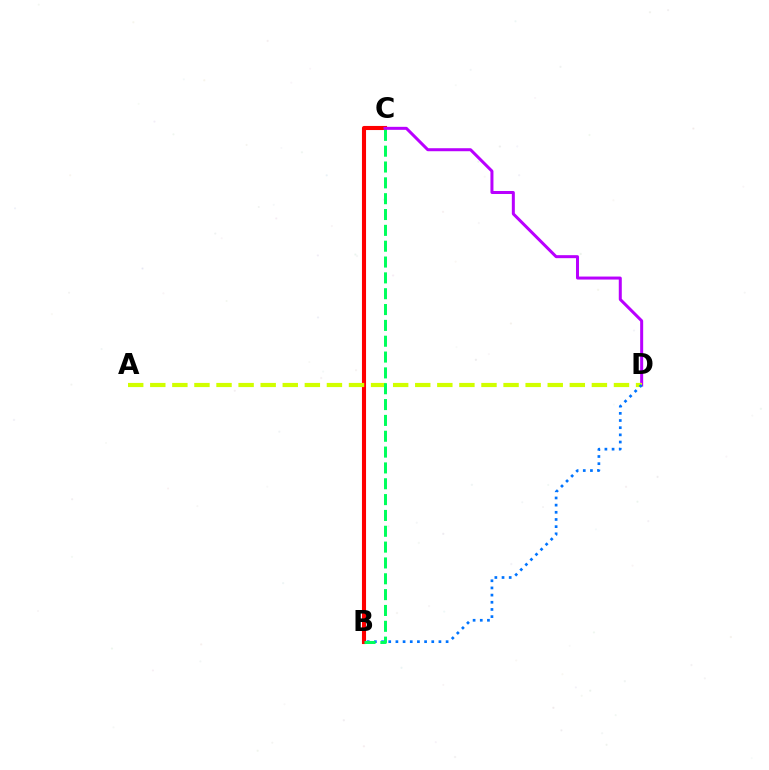{('B', 'C'): [{'color': '#ff0000', 'line_style': 'solid', 'thickness': 2.95}, {'color': '#00ff5c', 'line_style': 'dashed', 'thickness': 2.15}], ('C', 'D'): [{'color': '#b900ff', 'line_style': 'solid', 'thickness': 2.16}], ('A', 'D'): [{'color': '#d1ff00', 'line_style': 'dashed', 'thickness': 3.0}], ('B', 'D'): [{'color': '#0074ff', 'line_style': 'dotted', 'thickness': 1.95}]}